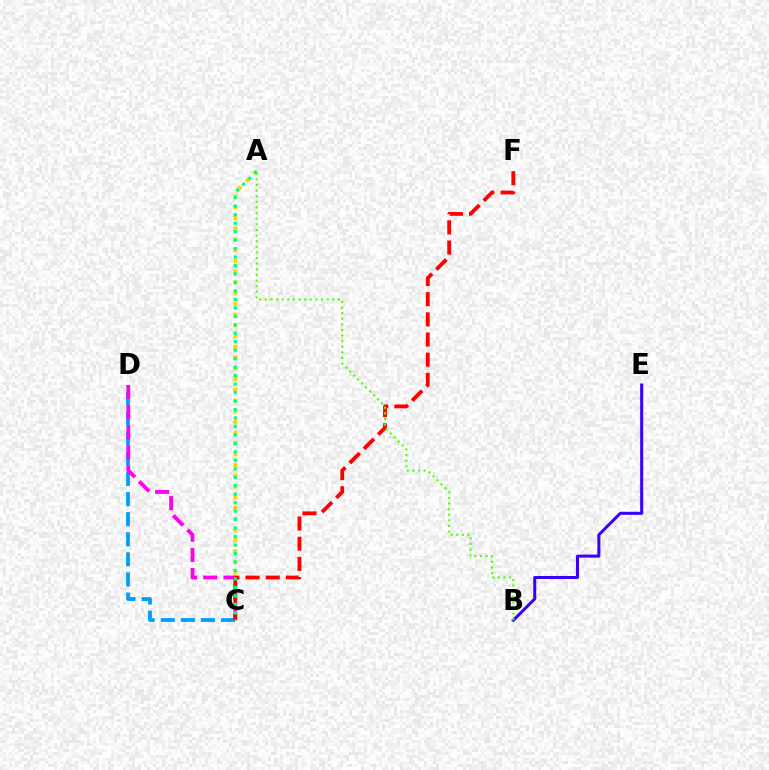{('B', 'E'): [{'color': '#3700ff', 'line_style': 'solid', 'thickness': 2.17}], ('C', 'D'): [{'color': '#009eff', 'line_style': 'dashed', 'thickness': 2.73}, {'color': '#ff00ed', 'line_style': 'dashed', 'thickness': 2.74}], ('A', 'C'): [{'color': '#ffd500', 'line_style': 'dotted', 'thickness': 2.92}, {'color': '#00ff86', 'line_style': 'dotted', 'thickness': 2.3}], ('C', 'F'): [{'color': '#ff0000', 'line_style': 'dashed', 'thickness': 2.74}], ('A', 'B'): [{'color': '#4fff00', 'line_style': 'dotted', 'thickness': 1.53}]}